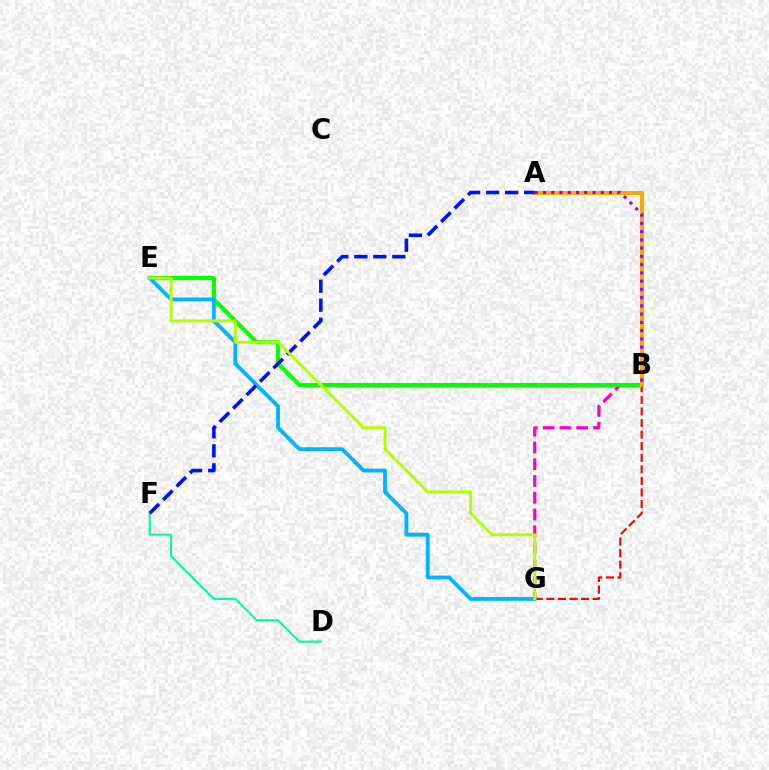{('B', 'G'): [{'color': '#ff0000', 'line_style': 'dashed', 'thickness': 1.57}, {'color': '#ff00bd', 'line_style': 'dashed', 'thickness': 2.28}], ('D', 'F'): [{'color': '#00ff9d', 'line_style': 'solid', 'thickness': 1.53}], ('B', 'E'): [{'color': '#08ff00', 'line_style': 'solid', 'thickness': 2.98}], ('A', 'B'): [{'color': '#ffa500', 'line_style': 'solid', 'thickness': 2.98}, {'color': '#9b00ff', 'line_style': 'dotted', 'thickness': 2.24}], ('E', 'G'): [{'color': '#00b5ff', 'line_style': 'solid', 'thickness': 2.77}, {'color': '#b3ff00', 'line_style': 'solid', 'thickness': 2.13}], ('A', 'F'): [{'color': '#0010ff', 'line_style': 'dashed', 'thickness': 2.58}]}